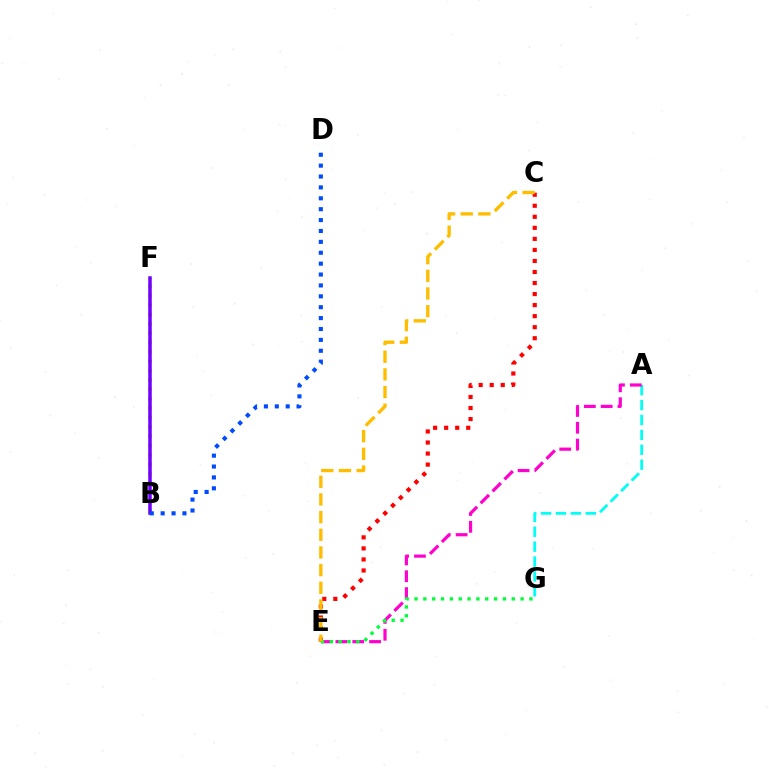{('A', 'G'): [{'color': '#00fff6', 'line_style': 'dashed', 'thickness': 2.02}], ('A', 'E'): [{'color': '#ff00cf', 'line_style': 'dashed', 'thickness': 2.29}], ('B', 'F'): [{'color': '#84ff00', 'line_style': 'dotted', 'thickness': 2.55}, {'color': '#7200ff', 'line_style': 'solid', 'thickness': 2.53}], ('C', 'E'): [{'color': '#ff0000', 'line_style': 'dotted', 'thickness': 3.0}, {'color': '#ffbd00', 'line_style': 'dashed', 'thickness': 2.4}], ('B', 'D'): [{'color': '#004bff', 'line_style': 'dotted', 'thickness': 2.96}], ('E', 'G'): [{'color': '#00ff39', 'line_style': 'dotted', 'thickness': 2.4}]}